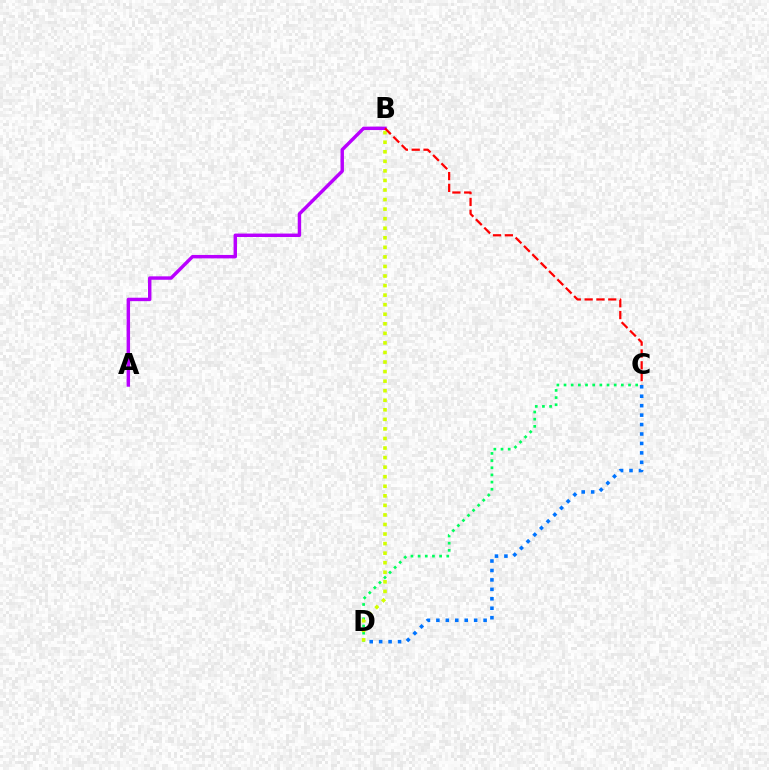{('C', 'D'): [{'color': '#00ff5c', 'line_style': 'dotted', 'thickness': 1.95}, {'color': '#0074ff', 'line_style': 'dotted', 'thickness': 2.57}], ('A', 'B'): [{'color': '#b900ff', 'line_style': 'solid', 'thickness': 2.47}], ('B', 'D'): [{'color': '#d1ff00', 'line_style': 'dotted', 'thickness': 2.6}], ('B', 'C'): [{'color': '#ff0000', 'line_style': 'dashed', 'thickness': 1.61}]}